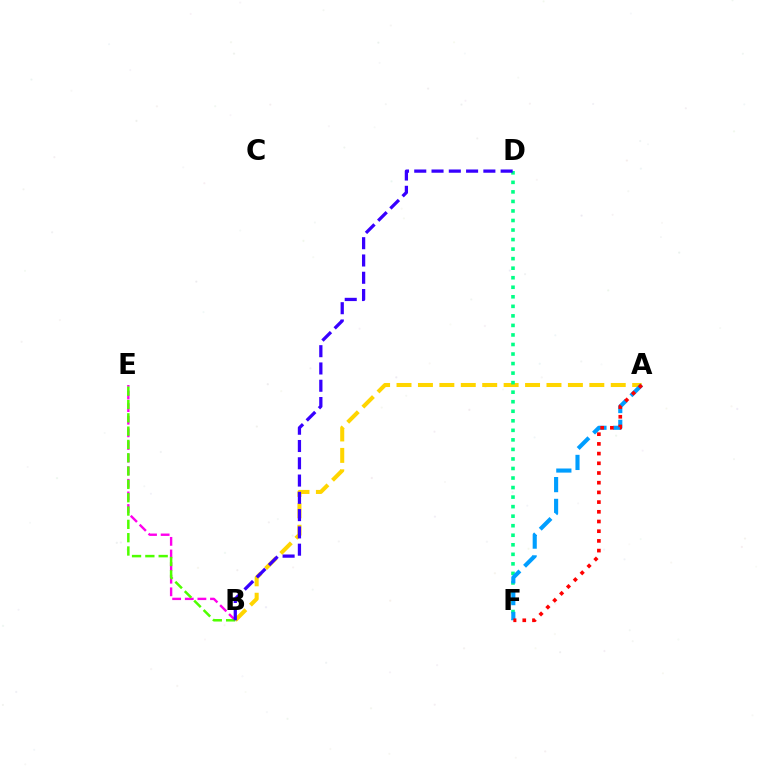{('A', 'B'): [{'color': '#ffd500', 'line_style': 'dashed', 'thickness': 2.91}], ('B', 'E'): [{'color': '#ff00ed', 'line_style': 'dashed', 'thickness': 1.71}, {'color': '#4fff00', 'line_style': 'dashed', 'thickness': 1.81}], ('D', 'F'): [{'color': '#00ff86', 'line_style': 'dotted', 'thickness': 2.59}], ('A', 'F'): [{'color': '#009eff', 'line_style': 'dashed', 'thickness': 2.96}, {'color': '#ff0000', 'line_style': 'dotted', 'thickness': 2.64}], ('B', 'D'): [{'color': '#3700ff', 'line_style': 'dashed', 'thickness': 2.35}]}